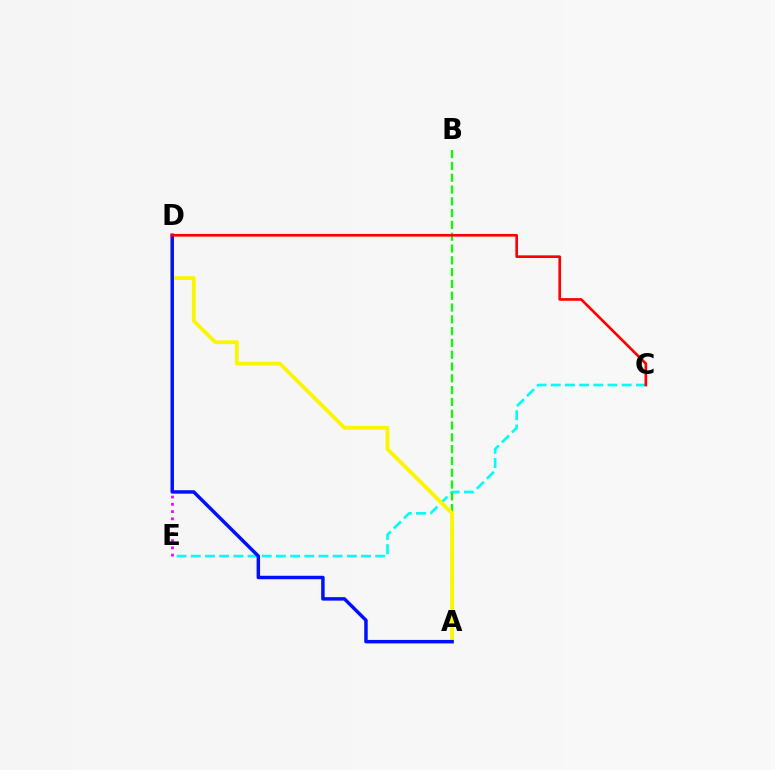{('C', 'E'): [{'color': '#00fff6', 'line_style': 'dashed', 'thickness': 1.93}], ('A', 'B'): [{'color': '#08ff00', 'line_style': 'dashed', 'thickness': 1.6}], ('D', 'E'): [{'color': '#ee00ff', 'line_style': 'dotted', 'thickness': 1.97}], ('A', 'D'): [{'color': '#fcf500', 'line_style': 'solid', 'thickness': 2.73}, {'color': '#0010ff', 'line_style': 'solid', 'thickness': 2.49}], ('C', 'D'): [{'color': '#ff0000', 'line_style': 'solid', 'thickness': 1.92}]}